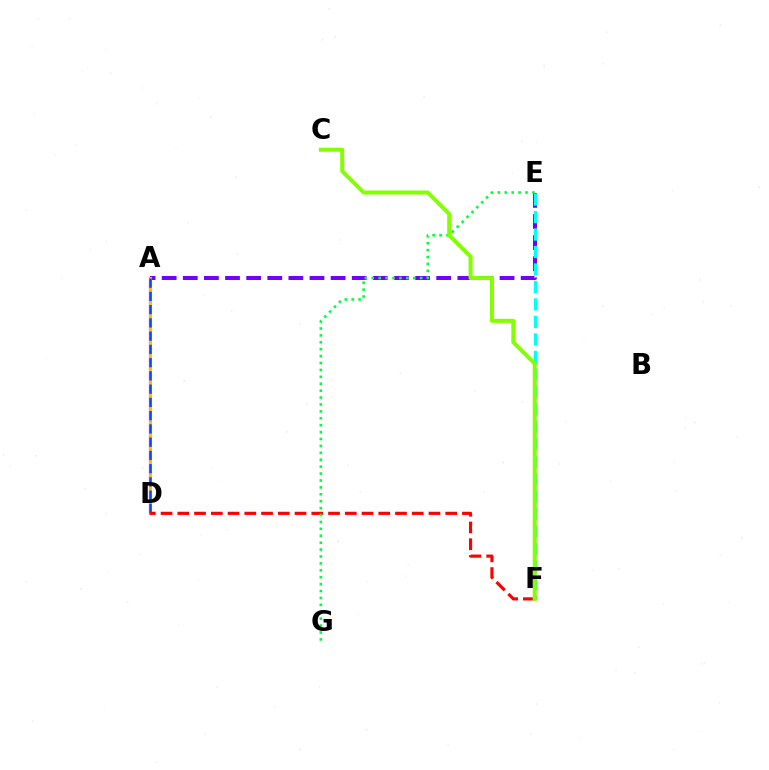{('A', 'E'): [{'color': '#7200ff', 'line_style': 'dashed', 'thickness': 2.87}], ('A', 'D'): [{'color': '#ff00cf', 'line_style': 'solid', 'thickness': 1.58}, {'color': '#ffbd00', 'line_style': 'solid', 'thickness': 2.21}, {'color': '#004bff', 'line_style': 'dashed', 'thickness': 1.8}], ('E', 'F'): [{'color': '#00fff6', 'line_style': 'dashed', 'thickness': 2.37}], ('D', 'F'): [{'color': '#ff0000', 'line_style': 'dashed', 'thickness': 2.27}], ('E', 'G'): [{'color': '#00ff39', 'line_style': 'dotted', 'thickness': 1.88}], ('C', 'F'): [{'color': '#84ff00', 'line_style': 'solid', 'thickness': 2.87}]}